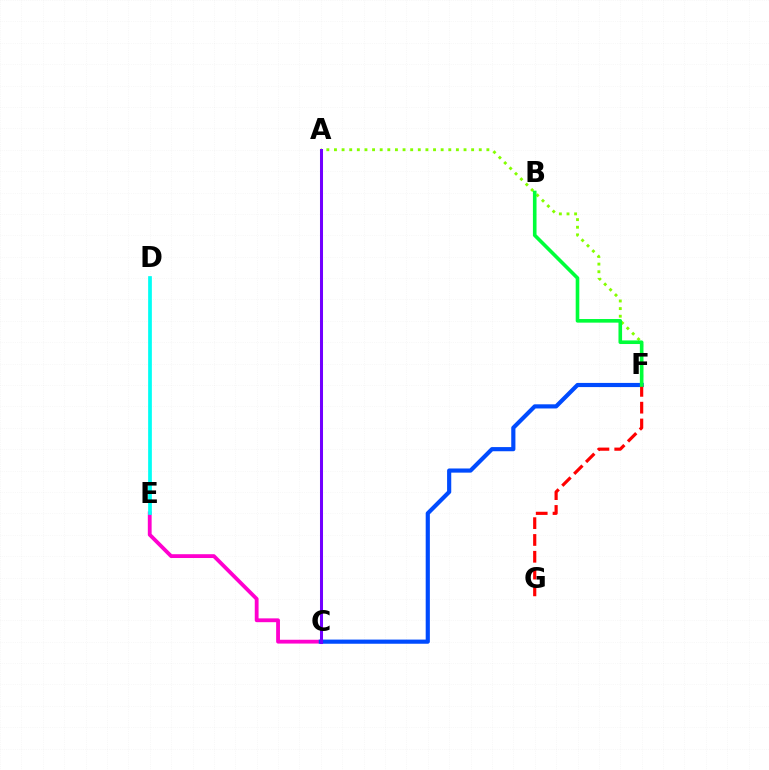{('D', 'E'): [{'color': '#ffbd00', 'line_style': 'dashed', 'thickness': 1.56}, {'color': '#00fff6', 'line_style': 'solid', 'thickness': 2.67}], ('A', 'F'): [{'color': '#84ff00', 'line_style': 'dotted', 'thickness': 2.07}], ('C', 'E'): [{'color': '#ff00cf', 'line_style': 'solid', 'thickness': 2.75}], ('C', 'F'): [{'color': '#004bff', 'line_style': 'solid', 'thickness': 3.0}], ('F', 'G'): [{'color': '#ff0000', 'line_style': 'dashed', 'thickness': 2.28}], ('A', 'C'): [{'color': '#7200ff', 'line_style': 'solid', 'thickness': 2.18}], ('B', 'F'): [{'color': '#00ff39', 'line_style': 'solid', 'thickness': 2.6}]}